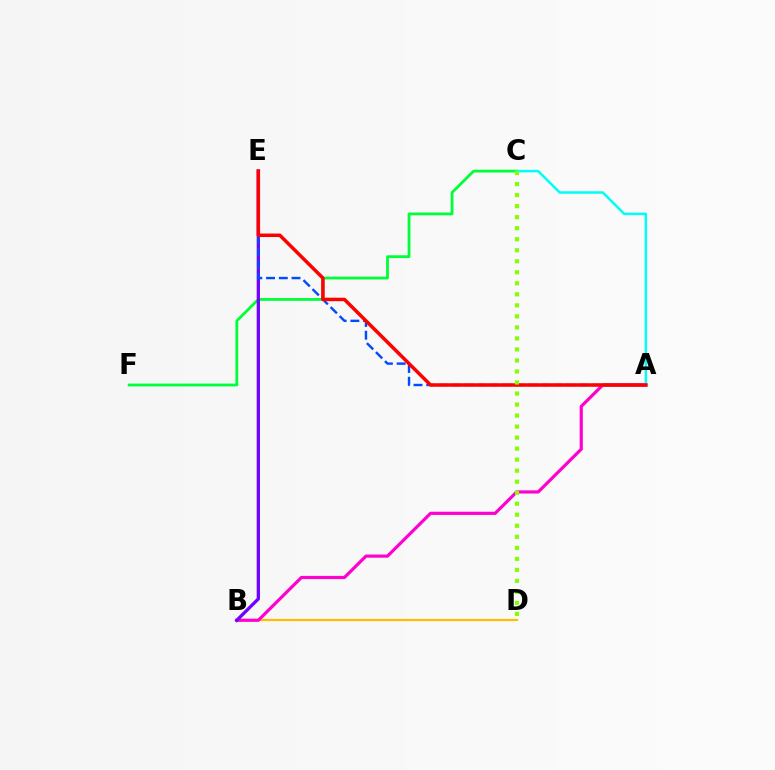{('C', 'F'): [{'color': '#00ff39', 'line_style': 'solid', 'thickness': 2.01}], ('B', 'D'): [{'color': '#ffbd00', 'line_style': 'solid', 'thickness': 1.58}], ('A', 'B'): [{'color': '#ff00cf', 'line_style': 'solid', 'thickness': 2.29}], ('B', 'E'): [{'color': '#7200ff', 'line_style': 'solid', 'thickness': 2.36}], ('A', 'E'): [{'color': '#004bff', 'line_style': 'dashed', 'thickness': 1.73}, {'color': '#ff0000', 'line_style': 'solid', 'thickness': 2.52}], ('A', 'C'): [{'color': '#00fff6', 'line_style': 'solid', 'thickness': 1.8}], ('C', 'D'): [{'color': '#84ff00', 'line_style': 'dotted', 'thickness': 2.99}]}